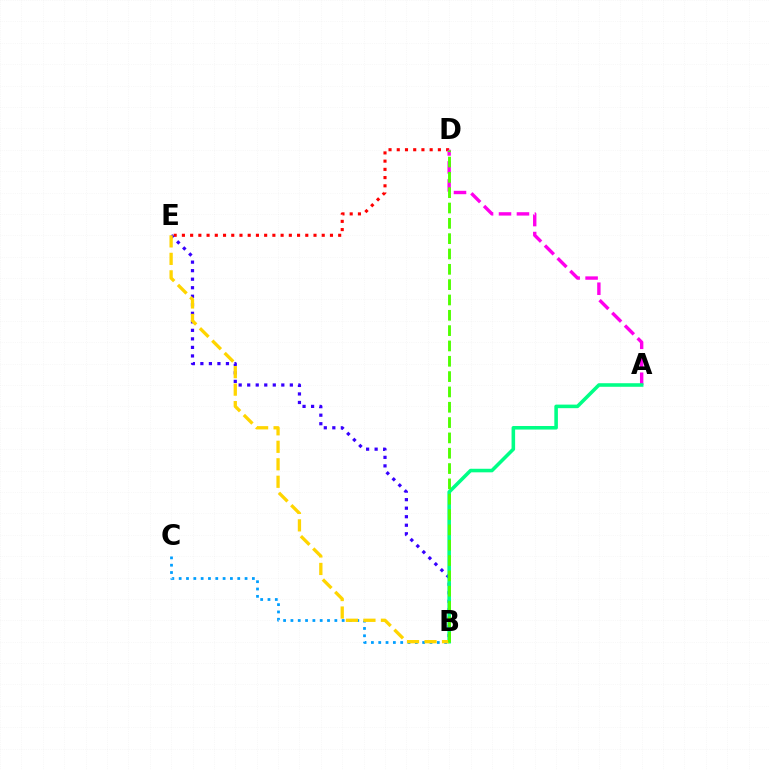{('D', 'E'): [{'color': '#ff0000', 'line_style': 'dotted', 'thickness': 2.23}], ('B', 'C'): [{'color': '#009eff', 'line_style': 'dotted', 'thickness': 1.99}], ('B', 'E'): [{'color': '#3700ff', 'line_style': 'dotted', 'thickness': 2.32}, {'color': '#ffd500', 'line_style': 'dashed', 'thickness': 2.38}], ('A', 'D'): [{'color': '#ff00ed', 'line_style': 'dashed', 'thickness': 2.44}], ('A', 'B'): [{'color': '#00ff86', 'line_style': 'solid', 'thickness': 2.57}], ('B', 'D'): [{'color': '#4fff00', 'line_style': 'dashed', 'thickness': 2.08}]}